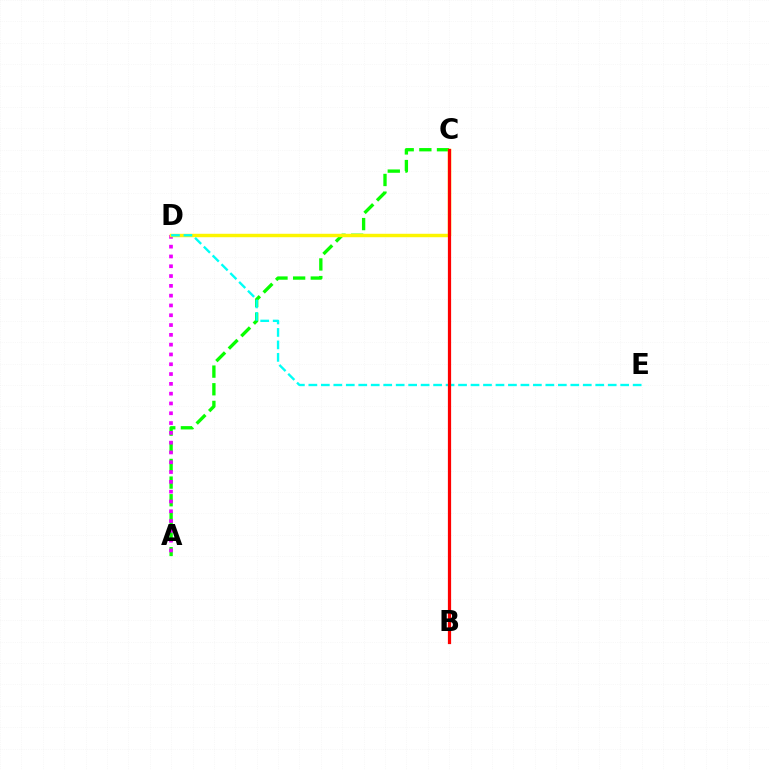{('A', 'C'): [{'color': '#08ff00', 'line_style': 'dashed', 'thickness': 2.4}], ('A', 'D'): [{'color': '#ee00ff', 'line_style': 'dotted', 'thickness': 2.66}], ('C', 'D'): [{'color': '#fcf500', 'line_style': 'solid', 'thickness': 2.48}], ('D', 'E'): [{'color': '#00fff6', 'line_style': 'dashed', 'thickness': 1.69}], ('B', 'C'): [{'color': '#0010ff', 'line_style': 'solid', 'thickness': 2.13}, {'color': '#ff0000', 'line_style': 'solid', 'thickness': 2.32}]}